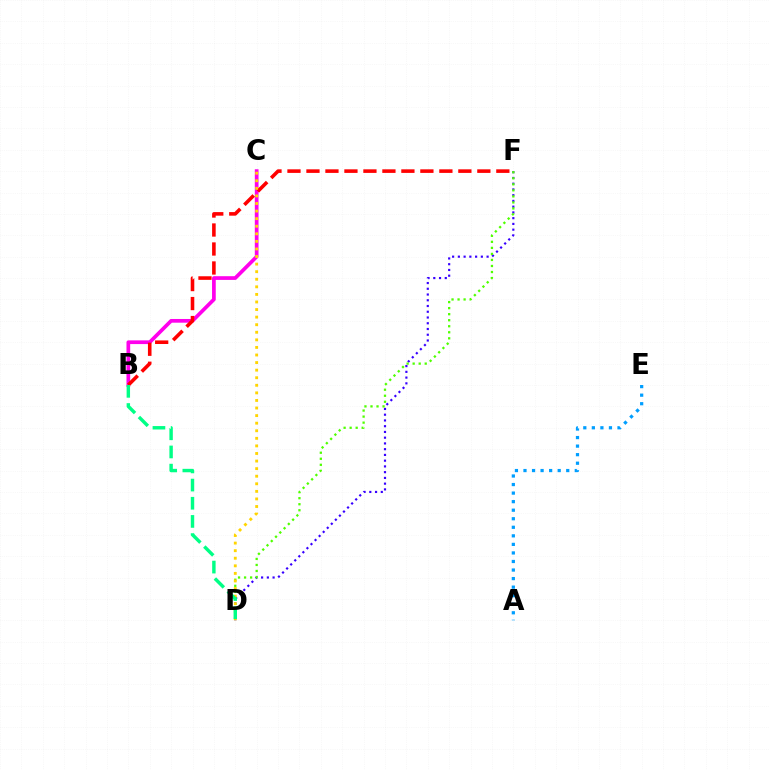{('D', 'F'): [{'color': '#3700ff', 'line_style': 'dotted', 'thickness': 1.56}, {'color': '#4fff00', 'line_style': 'dotted', 'thickness': 1.64}], ('B', 'C'): [{'color': '#ff00ed', 'line_style': 'solid', 'thickness': 2.67}], ('B', 'F'): [{'color': '#ff0000', 'line_style': 'dashed', 'thickness': 2.58}], ('A', 'E'): [{'color': '#009eff', 'line_style': 'dotted', 'thickness': 2.32}], ('C', 'D'): [{'color': '#ffd500', 'line_style': 'dotted', 'thickness': 2.06}], ('B', 'D'): [{'color': '#00ff86', 'line_style': 'dashed', 'thickness': 2.47}]}